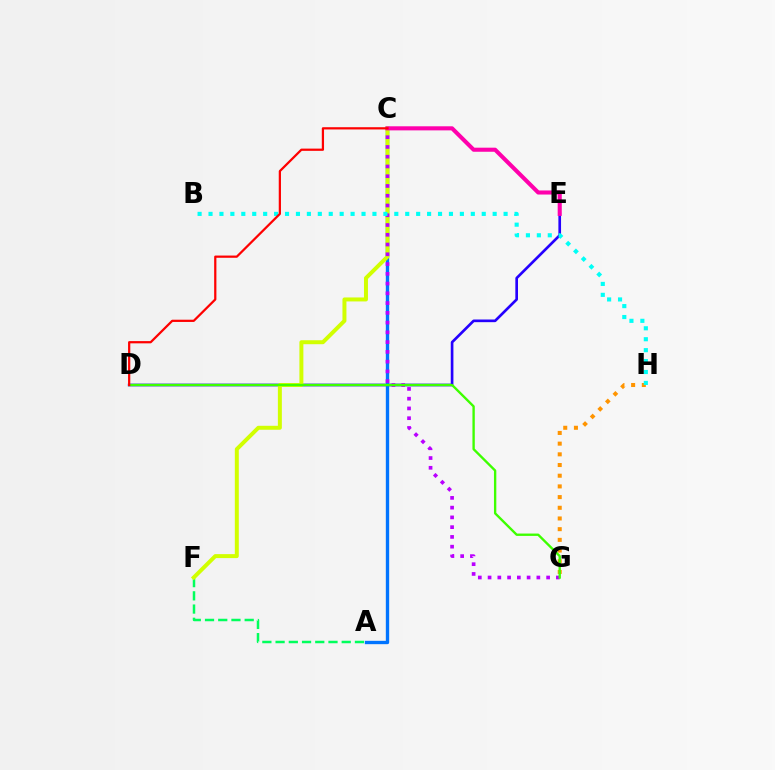{('D', 'E'): [{'color': '#2500ff', 'line_style': 'solid', 'thickness': 1.92}], ('A', 'C'): [{'color': '#0074ff', 'line_style': 'solid', 'thickness': 2.41}], ('G', 'H'): [{'color': '#ff9400', 'line_style': 'dotted', 'thickness': 2.9}], ('A', 'F'): [{'color': '#00ff5c', 'line_style': 'dashed', 'thickness': 1.8}], ('C', 'F'): [{'color': '#d1ff00', 'line_style': 'solid', 'thickness': 2.86}], ('C', 'G'): [{'color': '#b900ff', 'line_style': 'dotted', 'thickness': 2.65}], ('B', 'H'): [{'color': '#00fff6', 'line_style': 'dotted', 'thickness': 2.97}], ('D', 'G'): [{'color': '#3dff00', 'line_style': 'solid', 'thickness': 1.7}], ('C', 'E'): [{'color': '#ff00ac', 'line_style': 'solid', 'thickness': 2.94}], ('C', 'D'): [{'color': '#ff0000', 'line_style': 'solid', 'thickness': 1.61}]}